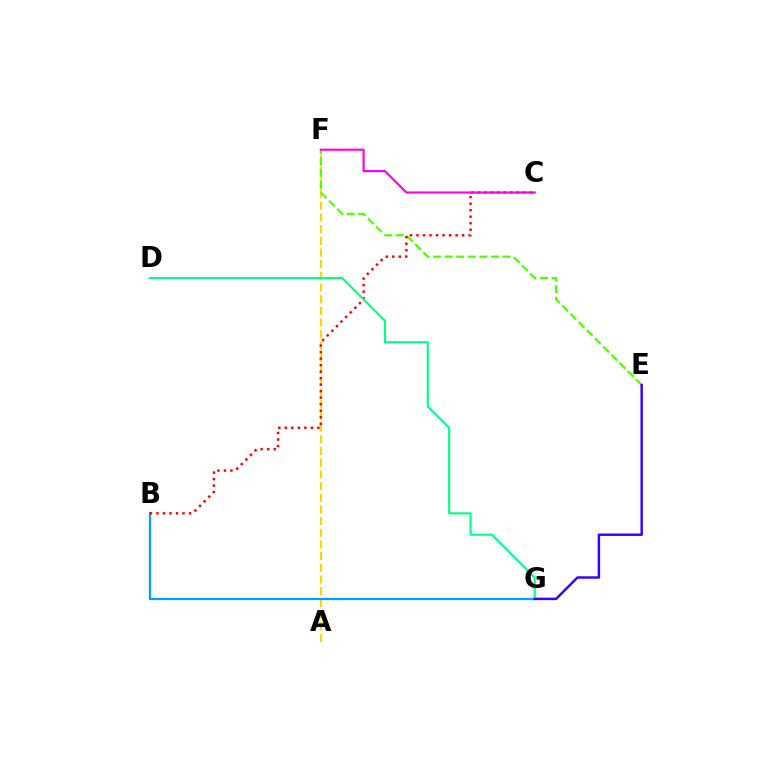{('A', 'F'): [{'color': '#ffd500', 'line_style': 'dashed', 'thickness': 1.59}], ('B', 'G'): [{'color': '#009eff', 'line_style': 'solid', 'thickness': 1.62}], ('E', 'F'): [{'color': '#4fff00', 'line_style': 'dashed', 'thickness': 1.57}], ('B', 'C'): [{'color': '#ff0000', 'line_style': 'dotted', 'thickness': 1.77}], ('C', 'F'): [{'color': '#ff00ed', 'line_style': 'solid', 'thickness': 1.55}], ('D', 'G'): [{'color': '#00ff86', 'line_style': 'solid', 'thickness': 1.52}], ('E', 'G'): [{'color': '#3700ff', 'line_style': 'solid', 'thickness': 1.76}]}